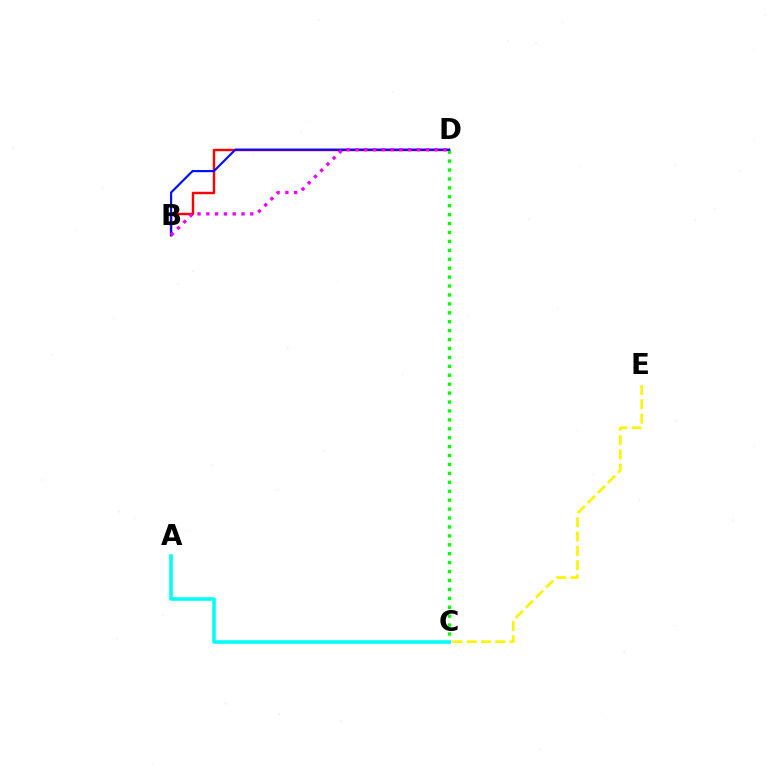{('B', 'D'): [{'color': '#ff0000', 'line_style': 'solid', 'thickness': 1.75}, {'color': '#0010ff', 'line_style': 'solid', 'thickness': 1.56}, {'color': '#ee00ff', 'line_style': 'dotted', 'thickness': 2.39}], ('C', 'D'): [{'color': '#08ff00', 'line_style': 'dotted', 'thickness': 2.42}], ('C', 'E'): [{'color': '#fcf500', 'line_style': 'dashed', 'thickness': 1.94}], ('A', 'C'): [{'color': '#00fff6', 'line_style': 'solid', 'thickness': 2.57}]}